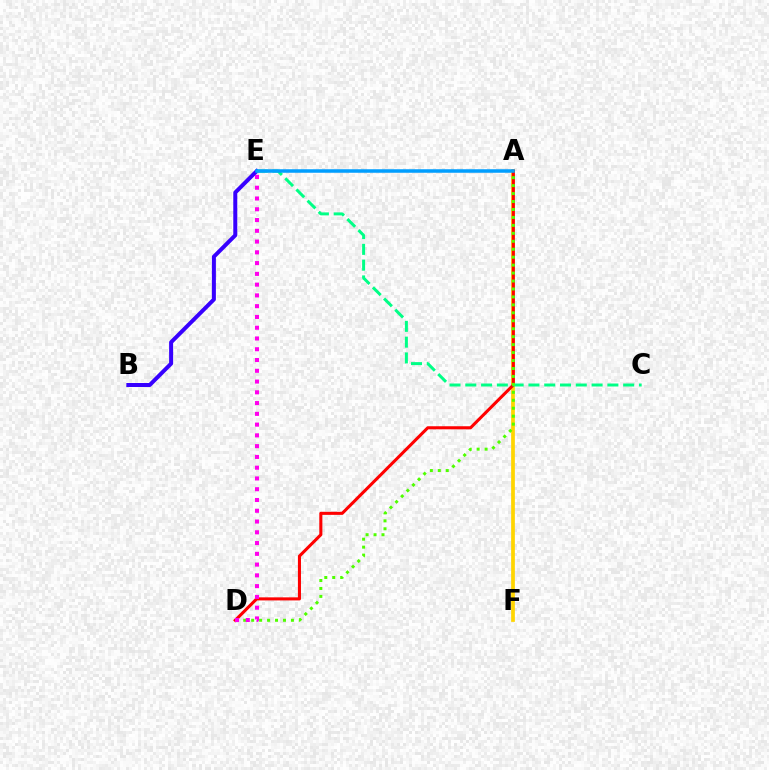{('A', 'F'): [{'color': '#ffd500', 'line_style': 'solid', 'thickness': 2.68}], ('B', 'E'): [{'color': '#3700ff', 'line_style': 'solid', 'thickness': 2.87}], ('A', 'D'): [{'color': '#ff0000', 'line_style': 'solid', 'thickness': 2.21}, {'color': '#4fff00', 'line_style': 'dotted', 'thickness': 2.16}], ('C', 'E'): [{'color': '#00ff86', 'line_style': 'dashed', 'thickness': 2.14}], ('A', 'E'): [{'color': '#009eff', 'line_style': 'solid', 'thickness': 2.53}], ('D', 'E'): [{'color': '#ff00ed', 'line_style': 'dotted', 'thickness': 2.93}]}